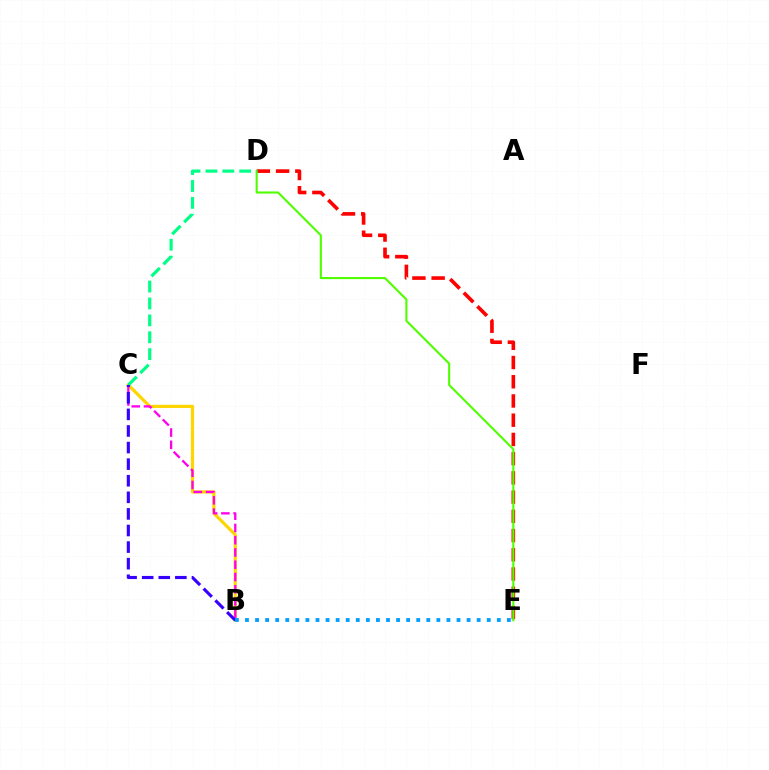{('D', 'E'): [{'color': '#ff0000', 'line_style': 'dashed', 'thickness': 2.61}, {'color': '#4fff00', 'line_style': 'solid', 'thickness': 1.51}], ('B', 'C'): [{'color': '#ffd500', 'line_style': 'solid', 'thickness': 2.3}, {'color': '#ff00ed', 'line_style': 'dashed', 'thickness': 1.66}, {'color': '#3700ff', 'line_style': 'dashed', 'thickness': 2.25}], ('C', 'D'): [{'color': '#00ff86', 'line_style': 'dashed', 'thickness': 2.3}], ('B', 'E'): [{'color': '#009eff', 'line_style': 'dotted', 'thickness': 2.74}]}